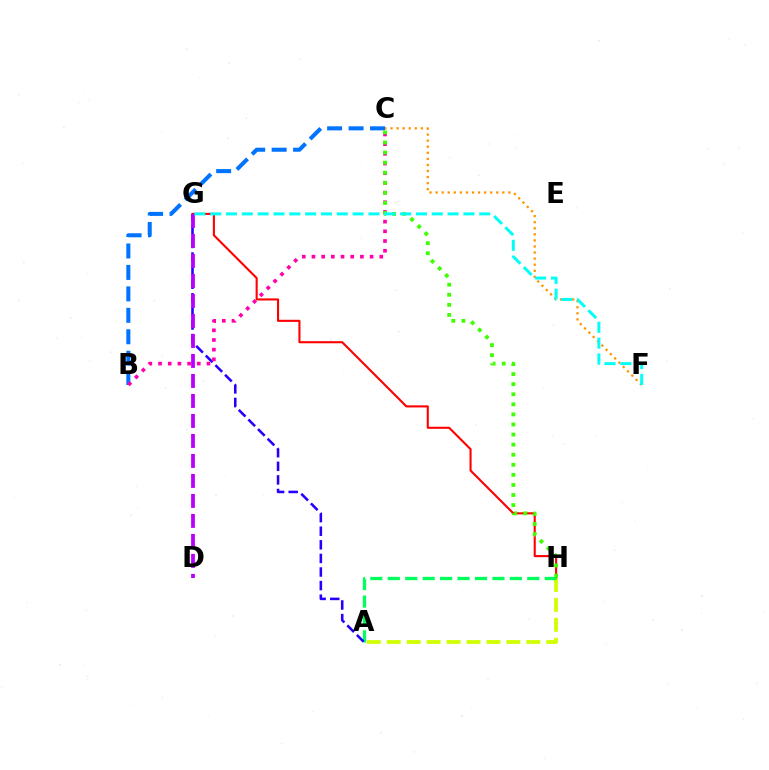{('A', 'H'): [{'color': '#d1ff00', 'line_style': 'dashed', 'thickness': 2.71}, {'color': '#00ff5c', 'line_style': 'dashed', 'thickness': 2.37}], ('C', 'F'): [{'color': '#ff9400', 'line_style': 'dotted', 'thickness': 1.65}], ('G', 'H'): [{'color': '#ff0000', 'line_style': 'solid', 'thickness': 1.51}], ('A', 'G'): [{'color': '#2500ff', 'line_style': 'dashed', 'thickness': 1.85}], ('B', 'C'): [{'color': '#0074ff', 'line_style': 'dashed', 'thickness': 2.91}, {'color': '#ff00ac', 'line_style': 'dotted', 'thickness': 2.63}], ('D', 'G'): [{'color': '#b900ff', 'line_style': 'dashed', 'thickness': 2.72}], ('C', 'H'): [{'color': '#3dff00', 'line_style': 'dotted', 'thickness': 2.74}], ('F', 'G'): [{'color': '#00fff6', 'line_style': 'dashed', 'thickness': 2.15}]}